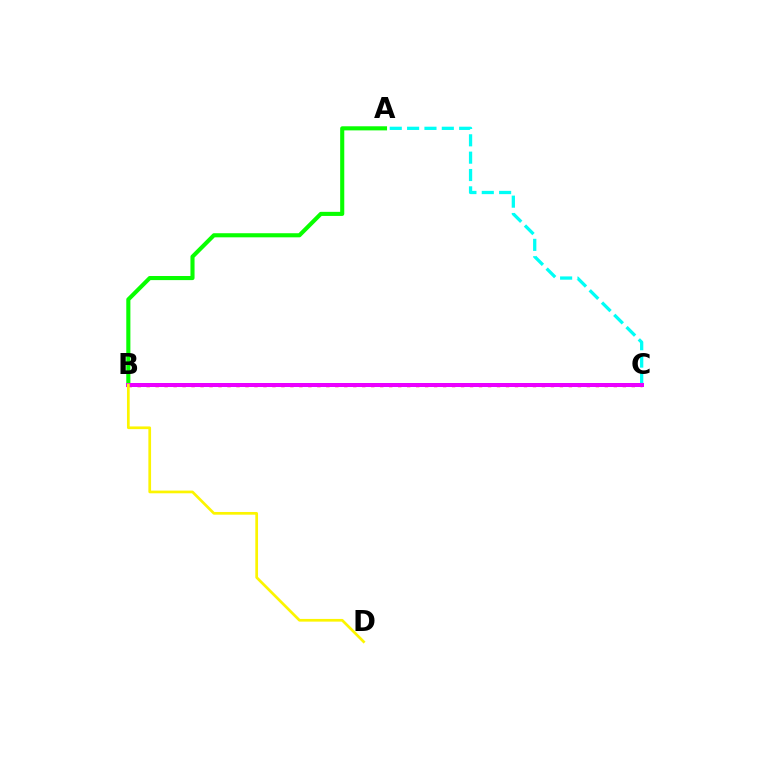{('B', 'C'): [{'color': '#ff0000', 'line_style': 'dotted', 'thickness': 2.44}, {'color': '#0010ff', 'line_style': 'solid', 'thickness': 2.74}, {'color': '#ee00ff', 'line_style': 'solid', 'thickness': 2.82}], ('A', 'C'): [{'color': '#00fff6', 'line_style': 'dashed', 'thickness': 2.36}], ('A', 'B'): [{'color': '#08ff00', 'line_style': 'solid', 'thickness': 2.95}], ('B', 'D'): [{'color': '#fcf500', 'line_style': 'solid', 'thickness': 1.95}]}